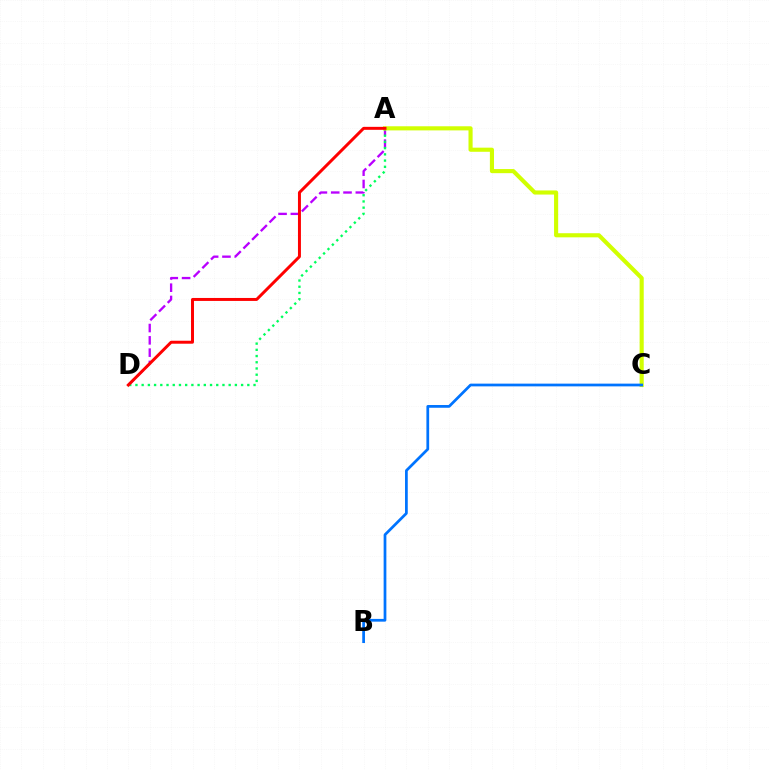{('A', 'D'): [{'color': '#b900ff', 'line_style': 'dashed', 'thickness': 1.67}, {'color': '#00ff5c', 'line_style': 'dotted', 'thickness': 1.69}, {'color': '#ff0000', 'line_style': 'solid', 'thickness': 2.14}], ('A', 'C'): [{'color': '#d1ff00', 'line_style': 'solid', 'thickness': 2.96}], ('B', 'C'): [{'color': '#0074ff', 'line_style': 'solid', 'thickness': 1.97}]}